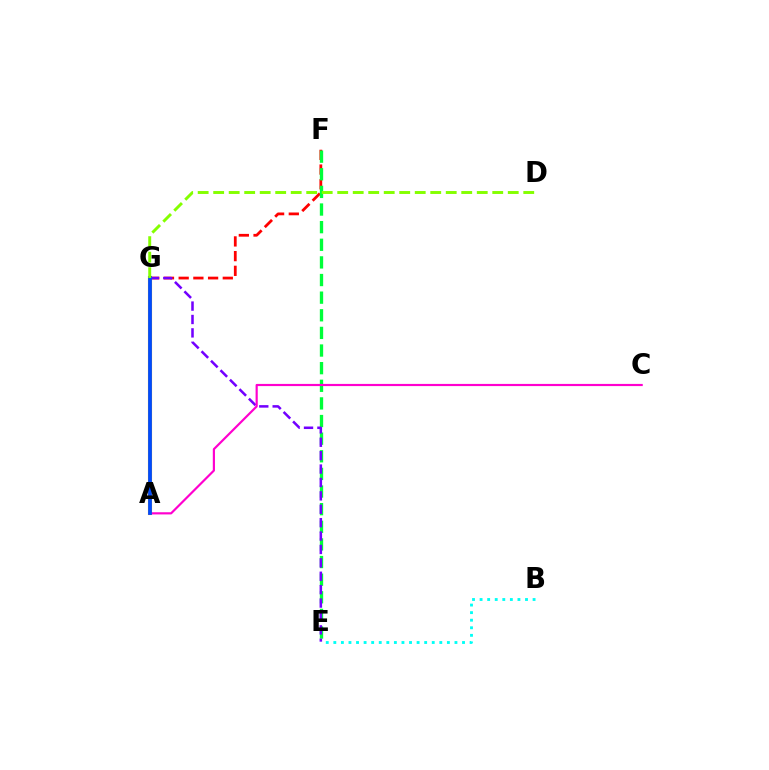{('B', 'E'): [{'color': '#00fff6', 'line_style': 'dotted', 'thickness': 2.06}], ('A', 'G'): [{'color': '#ffbd00', 'line_style': 'solid', 'thickness': 2.98}, {'color': '#004bff', 'line_style': 'solid', 'thickness': 2.72}], ('F', 'G'): [{'color': '#ff0000', 'line_style': 'dashed', 'thickness': 2.0}], ('E', 'F'): [{'color': '#00ff39', 'line_style': 'dashed', 'thickness': 2.39}], ('E', 'G'): [{'color': '#7200ff', 'line_style': 'dashed', 'thickness': 1.82}], ('A', 'C'): [{'color': '#ff00cf', 'line_style': 'solid', 'thickness': 1.56}], ('D', 'G'): [{'color': '#84ff00', 'line_style': 'dashed', 'thickness': 2.11}]}